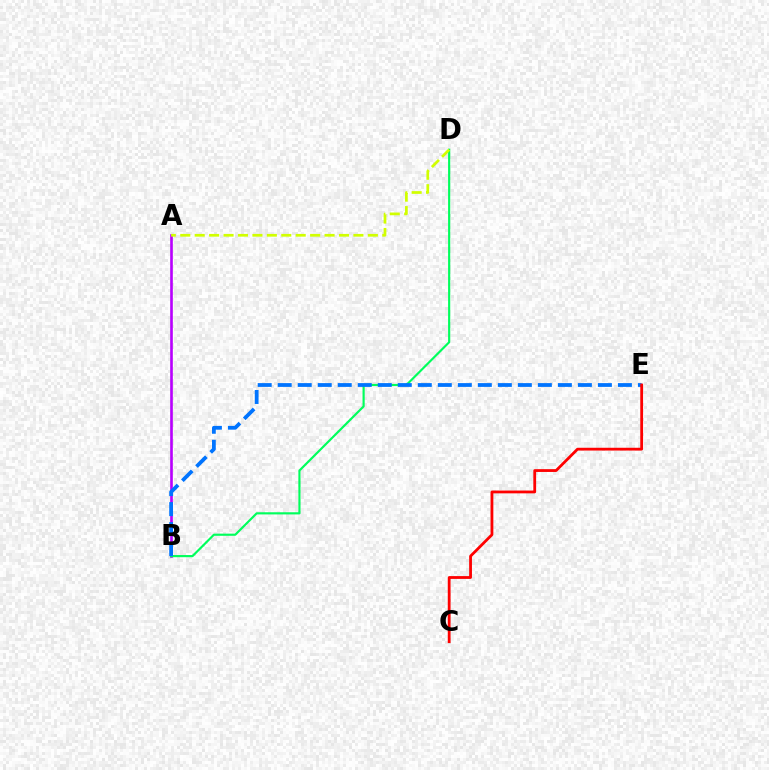{('A', 'B'): [{'color': '#b900ff', 'line_style': 'solid', 'thickness': 1.9}], ('B', 'D'): [{'color': '#00ff5c', 'line_style': 'solid', 'thickness': 1.56}], ('A', 'D'): [{'color': '#d1ff00', 'line_style': 'dashed', 'thickness': 1.96}], ('B', 'E'): [{'color': '#0074ff', 'line_style': 'dashed', 'thickness': 2.72}], ('C', 'E'): [{'color': '#ff0000', 'line_style': 'solid', 'thickness': 2.01}]}